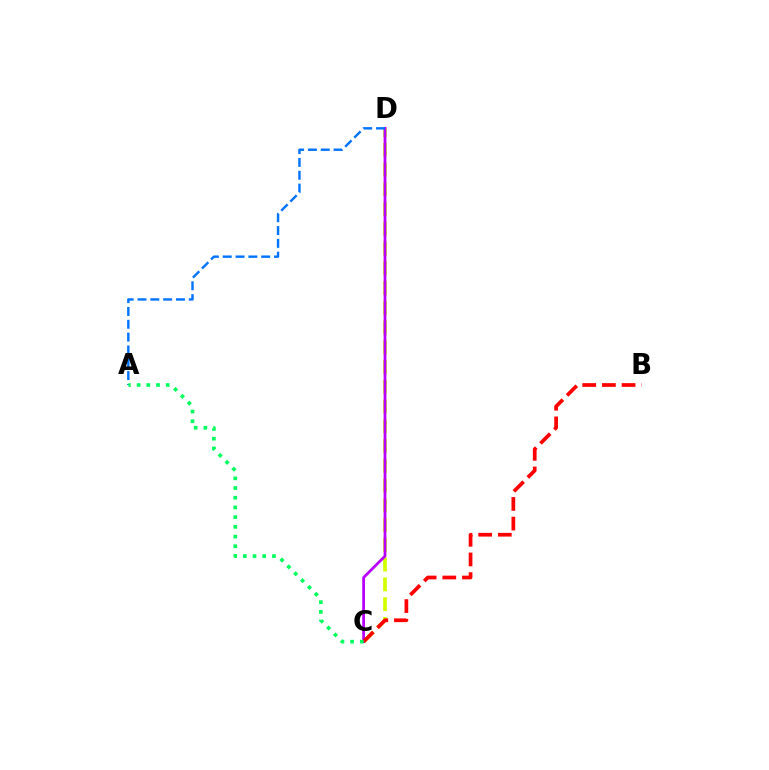{('C', 'D'): [{'color': '#d1ff00', 'line_style': 'dashed', 'thickness': 2.68}, {'color': '#b900ff', 'line_style': 'solid', 'thickness': 2.0}], ('B', 'C'): [{'color': '#ff0000', 'line_style': 'dashed', 'thickness': 2.67}], ('A', 'D'): [{'color': '#0074ff', 'line_style': 'dashed', 'thickness': 1.74}], ('A', 'C'): [{'color': '#00ff5c', 'line_style': 'dotted', 'thickness': 2.64}]}